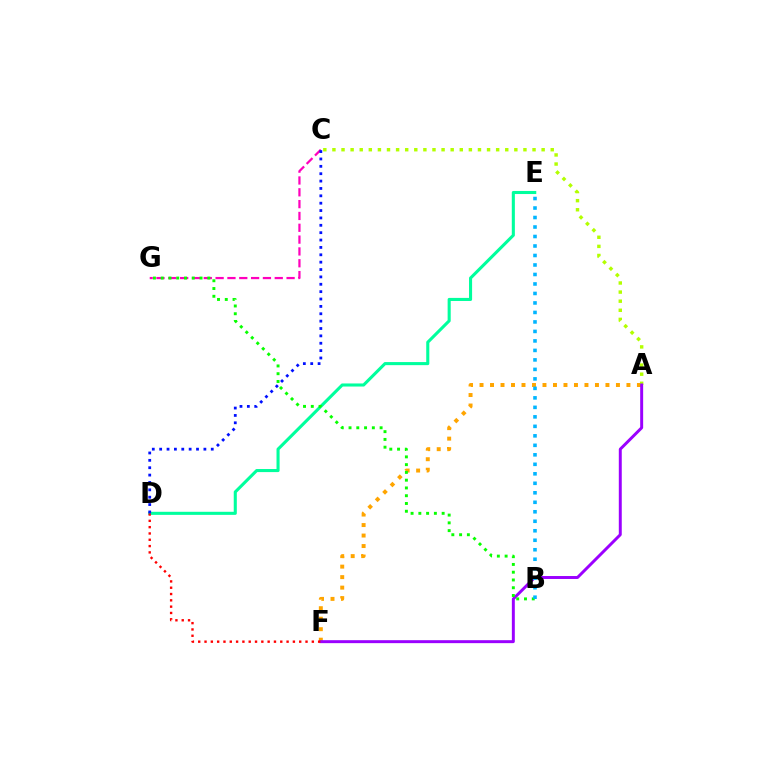{('C', 'G'): [{'color': '#ff00bd', 'line_style': 'dashed', 'thickness': 1.61}], ('D', 'E'): [{'color': '#00ff9d', 'line_style': 'solid', 'thickness': 2.22}], ('A', 'F'): [{'color': '#ffa500', 'line_style': 'dotted', 'thickness': 2.85}, {'color': '#9b00ff', 'line_style': 'solid', 'thickness': 2.13}], ('A', 'C'): [{'color': '#b3ff00', 'line_style': 'dotted', 'thickness': 2.47}], ('D', 'F'): [{'color': '#ff0000', 'line_style': 'dotted', 'thickness': 1.71}], ('C', 'D'): [{'color': '#0010ff', 'line_style': 'dotted', 'thickness': 2.0}], ('B', 'G'): [{'color': '#08ff00', 'line_style': 'dotted', 'thickness': 2.11}], ('B', 'E'): [{'color': '#00b5ff', 'line_style': 'dotted', 'thickness': 2.58}]}